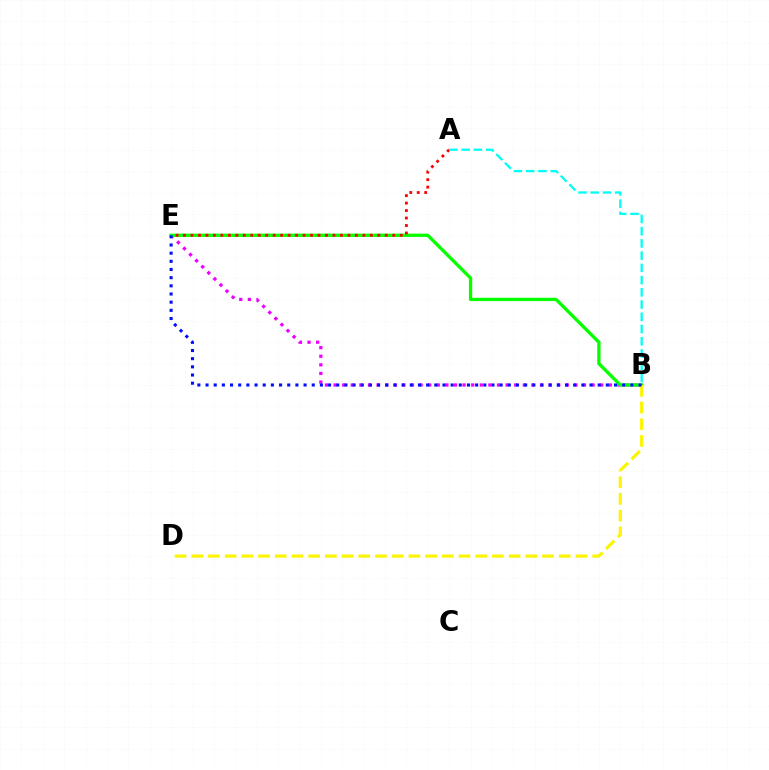{('B', 'E'): [{'color': '#ee00ff', 'line_style': 'dotted', 'thickness': 2.34}, {'color': '#08ff00', 'line_style': 'solid', 'thickness': 2.38}, {'color': '#0010ff', 'line_style': 'dotted', 'thickness': 2.22}], ('A', 'E'): [{'color': '#ff0000', 'line_style': 'dotted', 'thickness': 2.03}], ('B', 'D'): [{'color': '#fcf500', 'line_style': 'dashed', 'thickness': 2.27}], ('A', 'B'): [{'color': '#00fff6', 'line_style': 'dashed', 'thickness': 1.66}]}